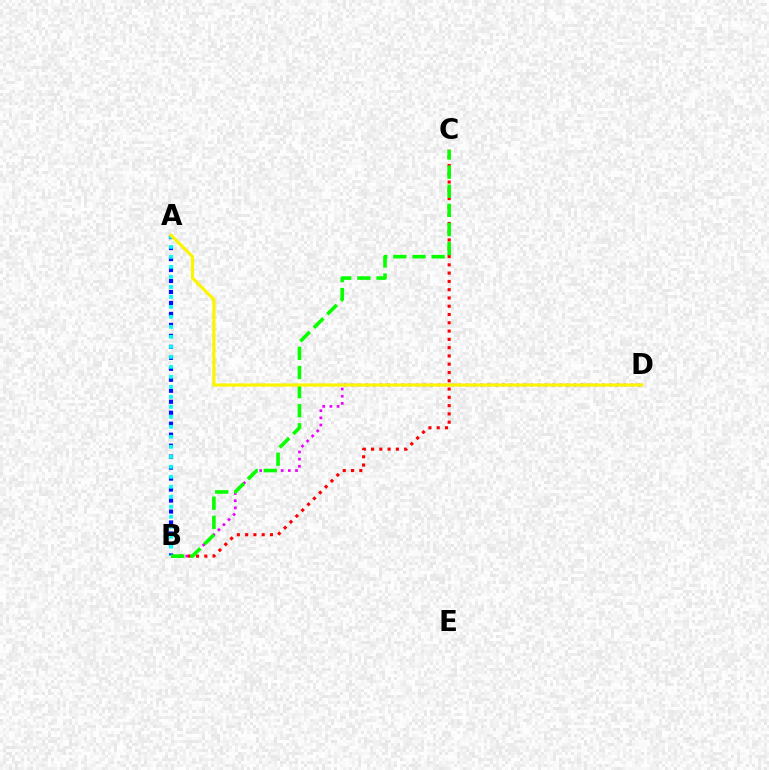{('B', 'D'): [{'color': '#ee00ff', 'line_style': 'dotted', 'thickness': 1.95}], ('B', 'C'): [{'color': '#ff0000', 'line_style': 'dotted', 'thickness': 2.25}, {'color': '#08ff00', 'line_style': 'dashed', 'thickness': 2.6}], ('A', 'B'): [{'color': '#0010ff', 'line_style': 'dotted', 'thickness': 2.98}, {'color': '#00fff6', 'line_style': 'dotted', 'thickness': 2.72}], ('A', 'D'): [{'color': '#fcf500', 'line_style': 'solid', 'thickness': 2.3}]}